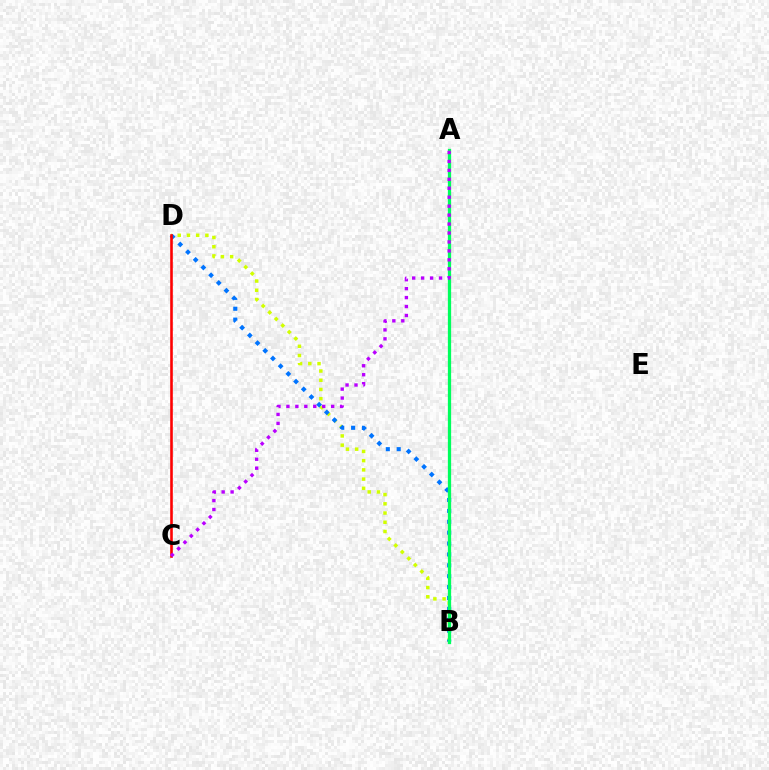{('B', 'D'): [{'color': '#d1ff00', 'line_style': 'dotted', 'thickness': 2.51}, {'color': '#0074ff', 'line_style': 'dotted', 'thickness': 2.96}], ('A', 'B'): [{'color': '#00ff5c', 'line_style': 'solid', 'thickness': 2.35}], ('C', 'D'): [{'color': '#ff0000', 'line_style': 'solid', 'thickness': 1.87}], ('A', 'C'): [{'color': '#b900ff', 'line_style': 'dotted', 'thickness': 2.43}]}